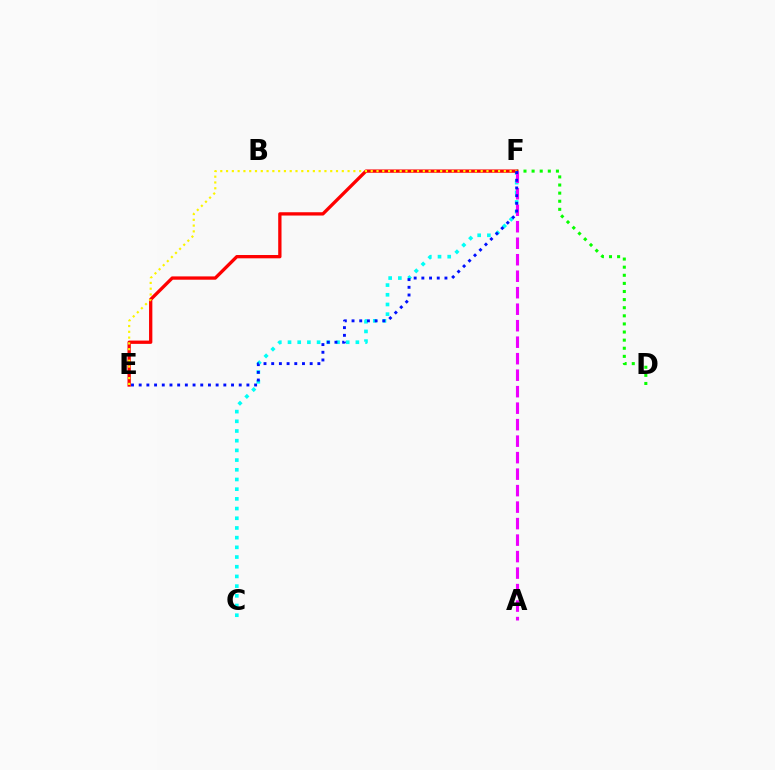{('D', 'F'): [{'color': '#08ff00', 'line_style': 'dotted', 'thickness': 2.2}], ('C', 'F'): [{'color': '#00fff6', 'line_style': 'dotted', 'thickness': 2.63}], ('E', 'F'): [{'color': '#ff0000', 'line_style': 'solid', 'thickness': 2.38}, {'color': '#fcf500', 'line_style': 'dotted', 'thickness': 1.57}, {'color': '#0010ff', 'line_style': 'dotted', 'thickness': 2.09}], ('A', 'F'): [{'color': '#ee00ff', 'line_style': 'dashed', 'thickness': 2.24}]}